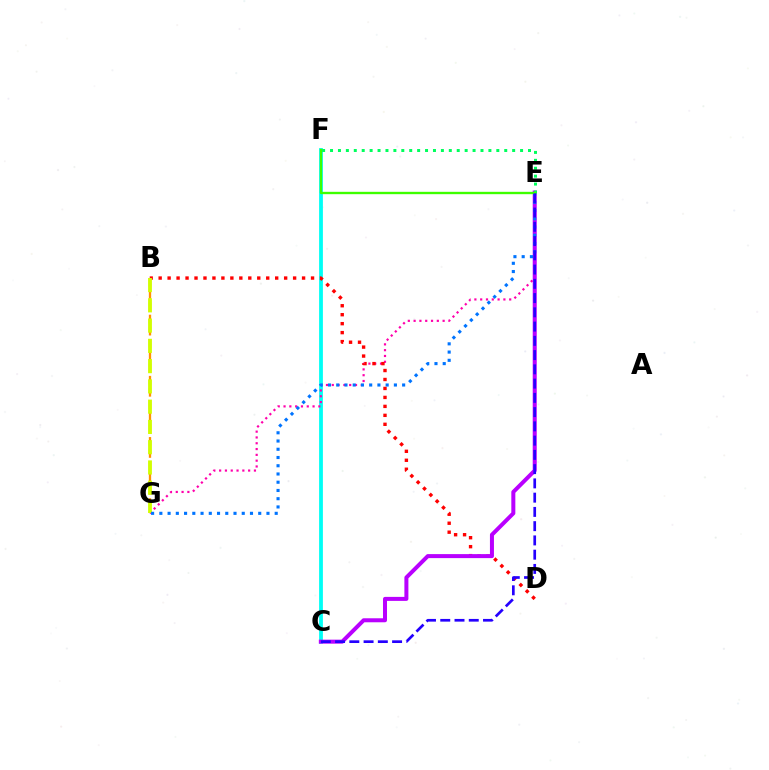{('C', 'F'): [{'color': '#00fff6', 'line_style': 'solid', 'thickness': 2.73}], ('E', 'G'): [{'color': '#ff00ac', 'line_style': 'dotted', 'thickness': 1.58}, {'color': '#0074ff', 'line_style': 'dotted', 'thickness': 2.24}], ('B', 'G'): [{'color': '#ff9400', 'line_style': 'dashed', 'thickness': 1.66}, {'color': '#d1ff00', 'line_style': 'dashed', 'thickness': 2.75}], ('B', 'D'): [{'color': '#ff0000', 'line_style': 'dotted', 'thickness': 2.44}], ('C', 'E'): [{'color': '#b900ff', 'line_style': 'solid', 'thickness': 2.89}, {'color': '#2500ff', 'line_style': 'dashed', 'thickness': 1.94}], ('E', 'F'): [{'color': '#00ff5c', 'line_style': 'dotted', 'thickness': 2.15}, {'color': '#3dff00', 'line_style': 'solid', 'thickness': 1.7}]}